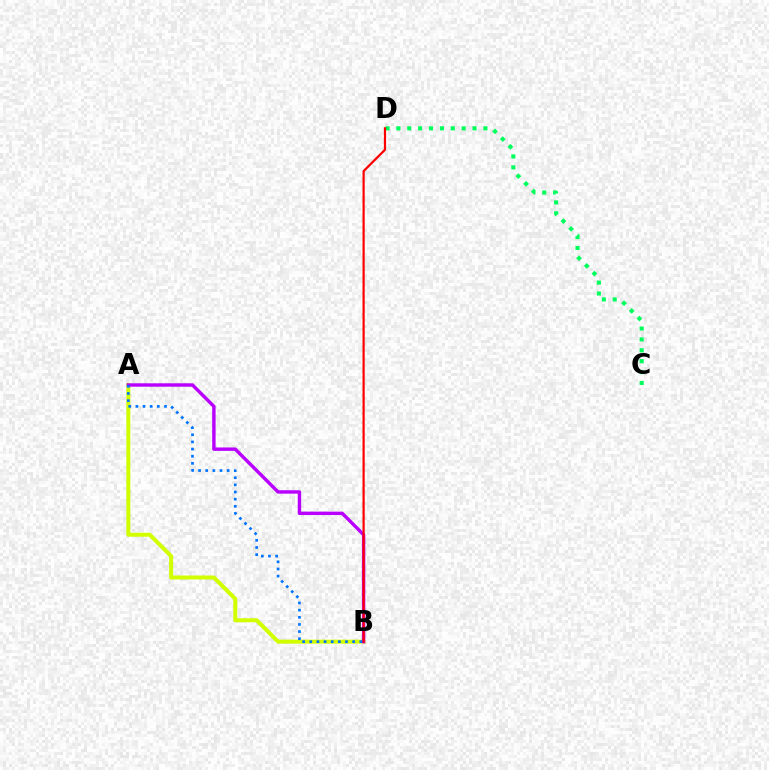{('A', 'B'): [{'color': '#d1ff00', 'line_style': 'solid', 'thickness': 2.88}, {'color': '#b900ff', 'line_style': 'solid', 'thickness': 2.46}, {'color': '#0074ff', 'line_style': 'dotted', 'thickness': 1.94}], ('C', 'D'): [{'color': '#00ff5c', 'line_style': 'dotted', 'thickness': 2.96}], ('B', 'D'): [{'color': '#ff0000', 'line_style': 'solid', 'thickness': 1.6}]}